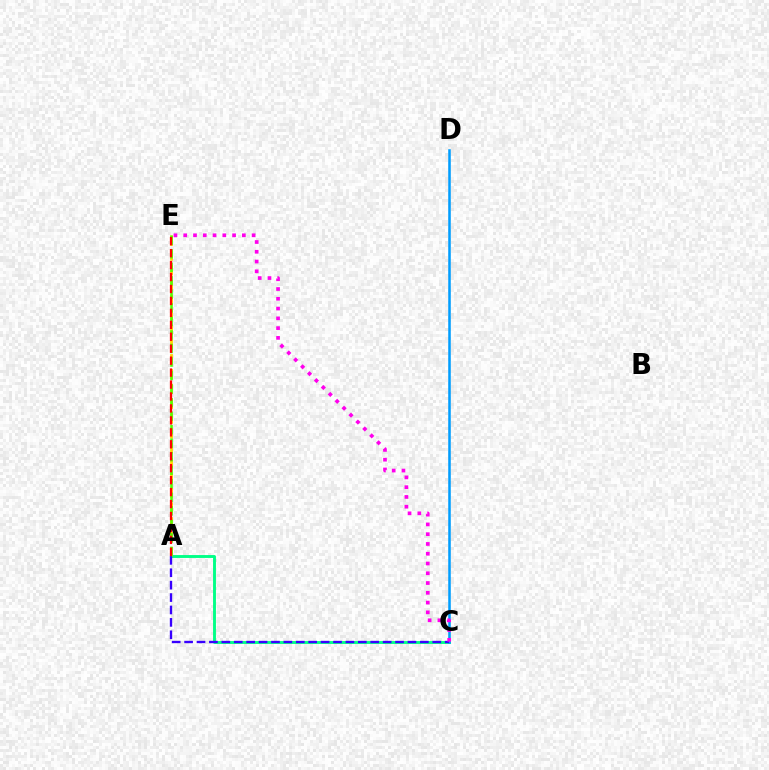{('A', 'C'): [{'color': '#00ff86', 'line_style': 'solid', 'thickness': 2.08}, {'color': '#3700ff', 'line_style': 'dashed', 'thickness': 1.69}], ('A', 'E'): [{'color': '#ffd500', 'line_style': 'dashed', 'thickness': 2.01}, {'color': '#4fff00', 'line_style': 'dashed', 'thickness': 1.84}, {'color': '#ff0000', 'line_style': 'dashed', 'thickness': 1.62}], ('C', 'D'): [{'color': '#009eff', 'line_style': 'solid', 'thickness': 1.83}], ('C', 'E'): [{'color': '#ff00ed', 'line_style': 'dotted', 'thickness': 2.65}]}